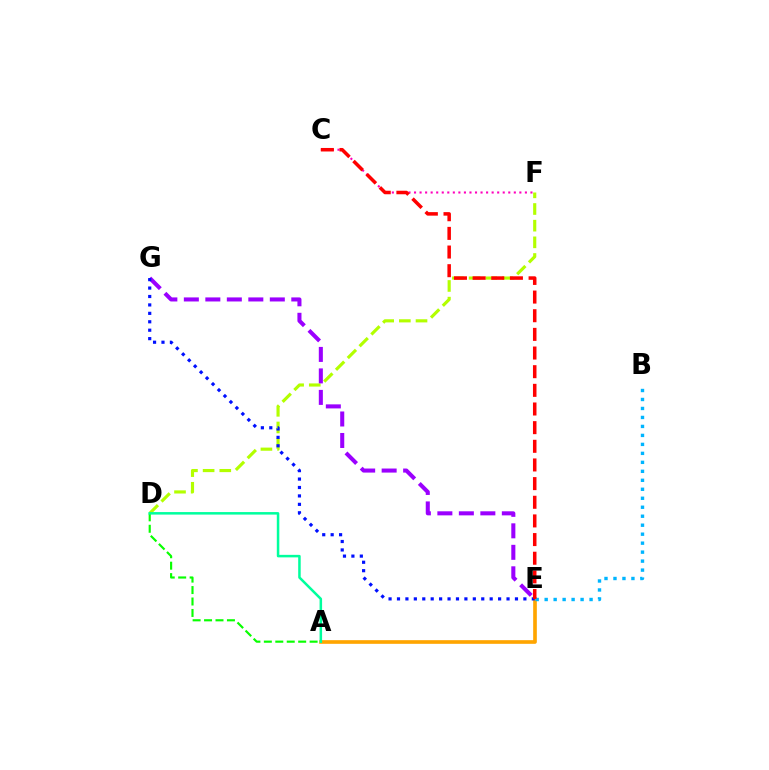{('D', 'F'): [{'color': '#b3ff00', 'line_style': 'dashed', 'thickness': 2.26}], ('A', 'D'): [{'color': '#08ff00', 'line_style': 'dashed', 'thickness': 1.55}, {'color': '#00ff9d', 'line_style': 'solid', 'thickness': 1.81}], ('C', 'F'): [{'color': '#ff00bd', 'line_style': 'dotted', 'thickness': 1.51}], ('A', 'E'): [{'color': '#ffa500', 'line_style': 'solid', 'thickness': 2.63}], ('B', 'E'): [{'color': '#00b5ff', 'line_style': 'dotted', 'thickness': 2.44}], ('E', 'G'): [{'color': '#9b00ff', 'line_style': 'dashed', 'thickness': 2.92}, {'color': '#0010ff', 'line_style': 'dotted', 'thickness': 2.29}], ('C', 'E'): [{'color': '#ff0000', 'line_style': 'dashed', 'thickness': 2.53}]}